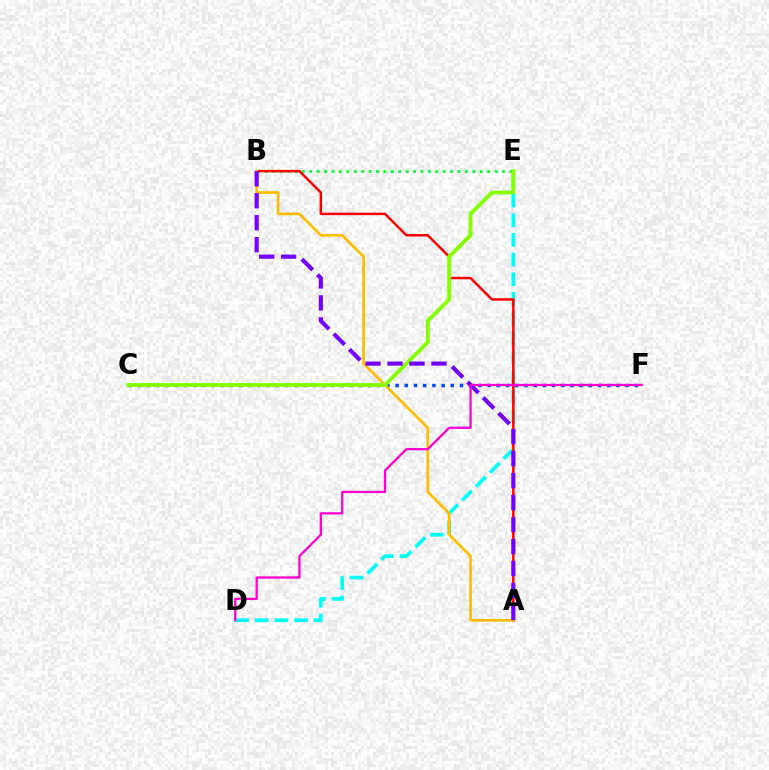{('D', 'E'): [{'color': '#00fff6', 'line_style': 'dashed', 'thickness': 2.67}], ('C', 'F'): [{'color': '#004bff', 'line_style': 'dotted', 'thickness': 2.5}], ('B', 'E'): [{'color': '#00ff39', 'line_style': 'dotted', 'thickness': 2.01}], ('A', 'B'): [{'color': '#ff0000', 'line_style': 'solid', 'thickness': 1.79}, {'color': '#ffbd00', 'line_style': 'solid', 'thickness': 1.93}, {'color': '#7200ff', 'line_style': 'dashed', 'thickness': 2.98}], ('C', 'E'): [{'color': '#84ff00', 'line_style': 'solid', 'thickness': 2.77}], ('D', 'F'): [{'color': '#ff00cf', 'line_style': 'solid', 'thickness': 1.64}]}